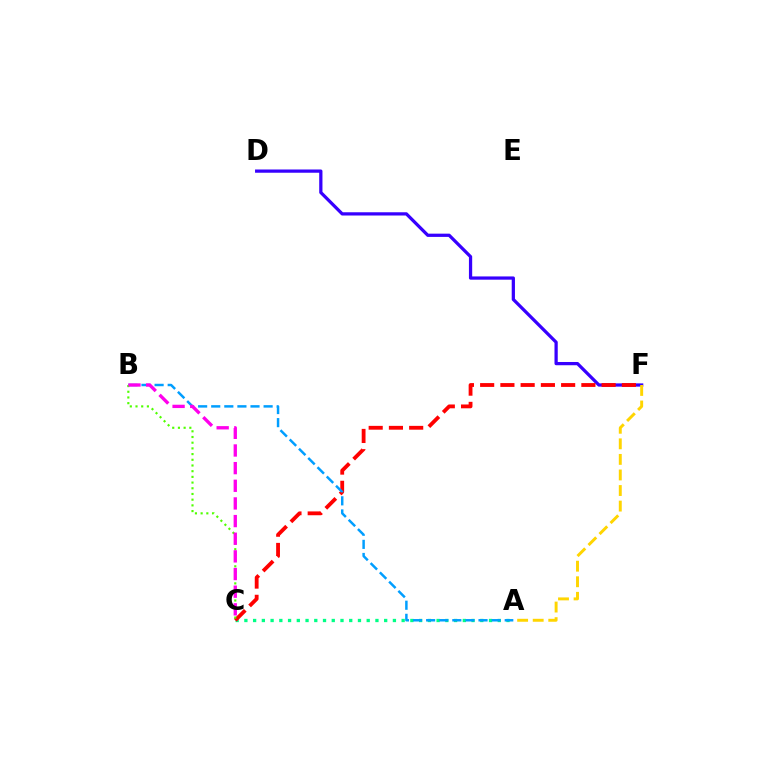{('A', 'C'): [{'color': '#00ff86', 'line_style': 'dotted', 'thickness': 2.37}], ('D', 'F'): [{'color': '#3700ff', 'line_style': 'solid', 'thickness': 2.34}], ('C', 'F'): [{'color': '#ff0000', 'line_style': 'dashed', 'thickness': 2.75}], ('A', 'B'): [{'color': '#009eff', 'line_style': 'dashed', 'thickness': 1.78}], ('B', 'C'): [{'color': '#4fff00', 'line_style': 'dotted', 'thickness': 1.55}, {'color': '#ff00ed', 'line_style': 'dashed', 'thickness': 2.4}], ('A', 'F'): [{'color': '#ffd500', 'line_style': 'dashed', 'thickness': 2.11}]}